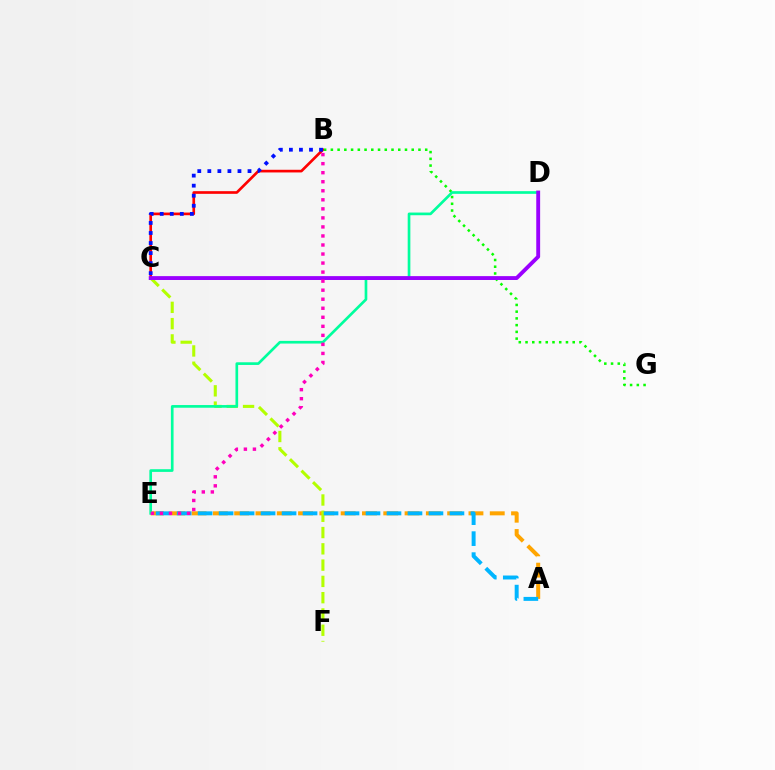{('B', 'C'): [{'color': '#ff0000', 'line_style': 'solid', 'thickness': 1.92}, {'color': '#0010ff', 'line_style': 'dotted', 'thickness': 2.73}], ('A', 'E'): [{'color': '#ffa500', 'line_style': 'dashed', 'thickness': 2.89}, {'color': '#00b5ff', 'line_style': 'dashed', 'thickness': 2.85}], ('C', 'F'): [{'color': '#b3ff00', 'line_style': 'dashed', 'thickness': 2.21}], ('B', 'G'): [{'color': '#08ff00', 'line_style': 'dotted', 'thickness': 1.83}], ('D', 'E'): [{'color': '#00ff9d', 'line_style': 'solid', 'thickness': 1.93}], ('C', 'D'): [{'color': '#9b00ff', 'line_style': 'solid', 'thickness': 2.79}], ('B', 'E'): [{'color': '#ff00bd', 'line_style': 'dotted', 'thickness': 2.46}]}